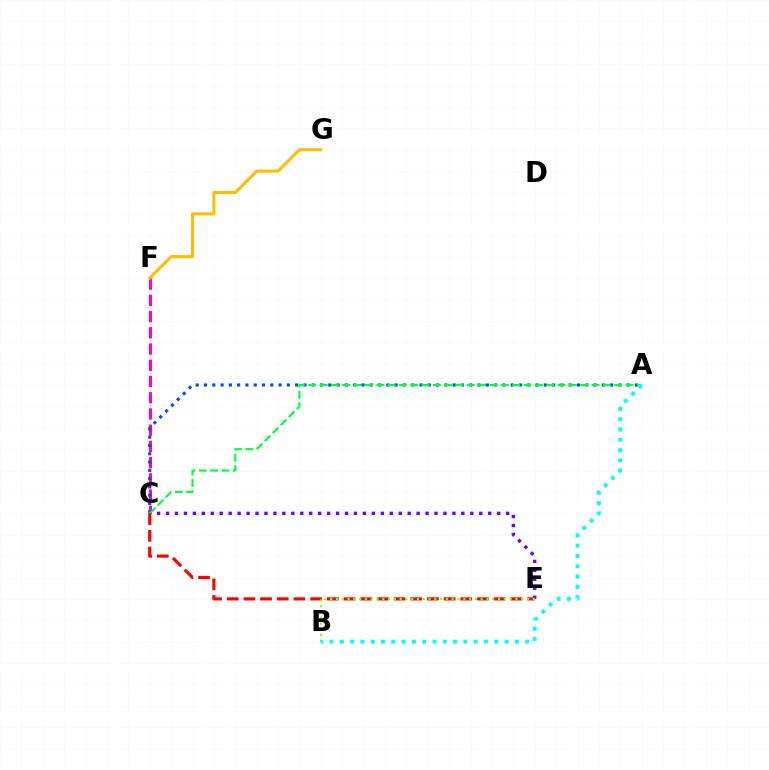{('C', 'F'): [{'color': '#ff00cf', 'line_style': 'dashed', 'thickness': 2.2}], ('A', 'C'): [{'color': '#004bff', 'line_style': 'dotted', 'thickness': 2.25}, {'color': '#00ff39', 'line_style': 'dashed', 'thickness': 1.54}], ('F', 'G'): [{'color': '#ffbd00', 'line_style': 'solid', 'thickness': 2.2}], ('C', 'E'): [{'color': '#7200ff', 'line_style': 'dotted', 'thickness': 2.43}, {'color': '#ff0000', 'line_style': 'dashed', 'thickness': 2.27}], ('B', 'E'): [{'color': '#84ff00', 'line_style': 'dotted', 'thickness': 1.57}], ('A', 'B'): [{'color': '#00fff6', 'line_style': 'dotted', 'thickness': 2.8}]}